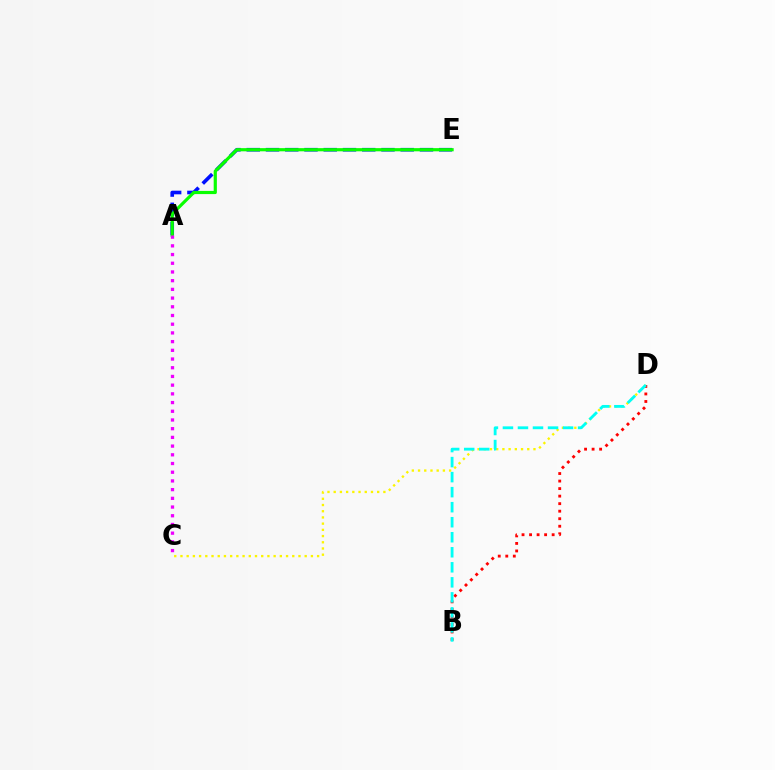{('A', 'E'): [{'color': '#0010ff', 'line_style': 'dashed', 'thickness': 2.61}, {'color': '#08ff00', 'line_style': 'solid', 'thickness': 2.29}], ('C', 'D'): [{'color': '#fcf500', 'line_style': 'dotted', 'thickness': 1.69}], ('B', 'D'): [{'color': '#ff0000', 'line_style': 'dotted', 'thickness': 2.05}, {'color': '#00fff6', 'line_style': 'dashed', 'thickness': 2.04}], ('A', 'C'): [{'color': '#ee00ff', 'line_style': 'dotted', 'thickness': 2.37}]}